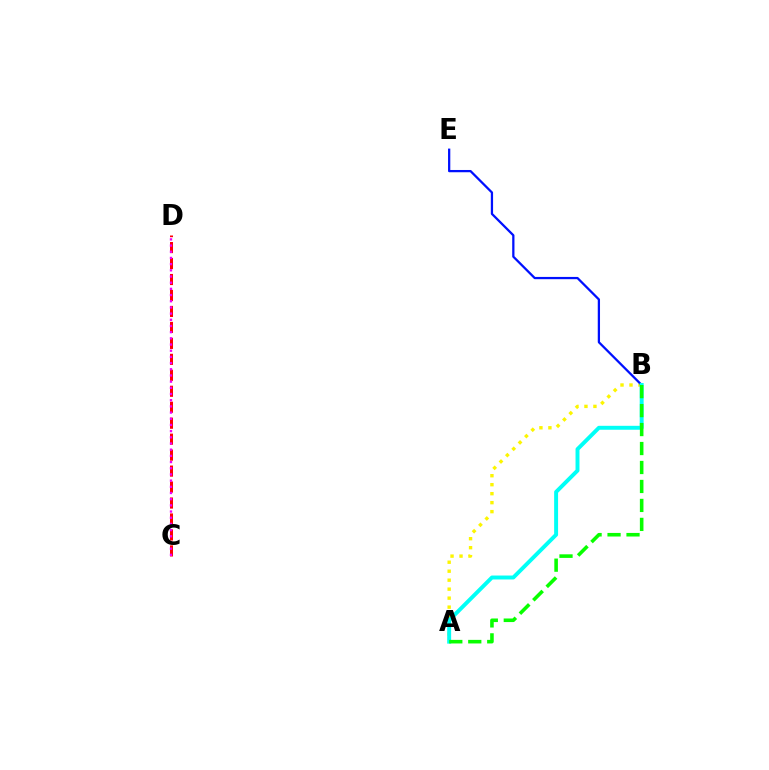{('C', 'D'): [{'color': '#ff0000', 'line_style': 'dashed', 'thickness': 2.17}, {'color': '#ee00ff', 'line_style': 'dotted', 'thickness': 1.68}], ('A', 'B'): [{'color': '#fcf500', 'line_style': 'dotted', 'thickness': 2.44}, {'color': '#00fff6', 'line_style': 'solid', 'thickness': 2.83}, {'color': '#08ff00', 'line_style': 'dashed', 'thickness': 2.58}], ('B', 'E'): [{'color': '#0010ff', 'line_style': 'solid', 'thickness': 1.63}]}